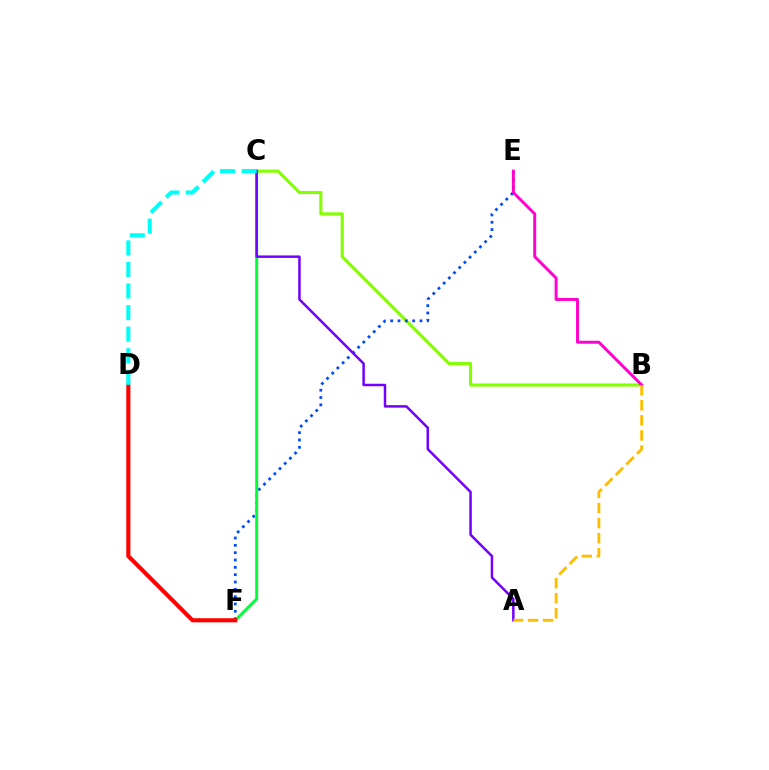{('B', 'C'): [{'color': '#84ff00', 'line_style': 'solid', 'thickness': 2.24}], ('E', 'F'): [{'color': '#004bff', 'line_style': 'dotted', 'thickness': 1.99}], ('C', 'F'): [{'color': '#00ff39', 'line_style': 'solid', 'thickness': 2.14}], ('B', 'E'): [{'color': '#ff00cf', 'line_style': 'solid', 'thickness': 2.12}], ('A', 'C'): [{'color': '#7200ff', 'line_style': 'solid', 'thickness': 1.79}], ('D', 'F'): [{'color': '#ff0000', 'line_style': 'solid', 'thickness': 2.96}], ('A', 'B'): [{'color': '#ffbd00', 'line_style': 'dashed', 'thickness': 2.05}], ('C', 'D'): [{'color': '#00fff6', 'line_style': 'dashed', 'thickness': 2.93}]}